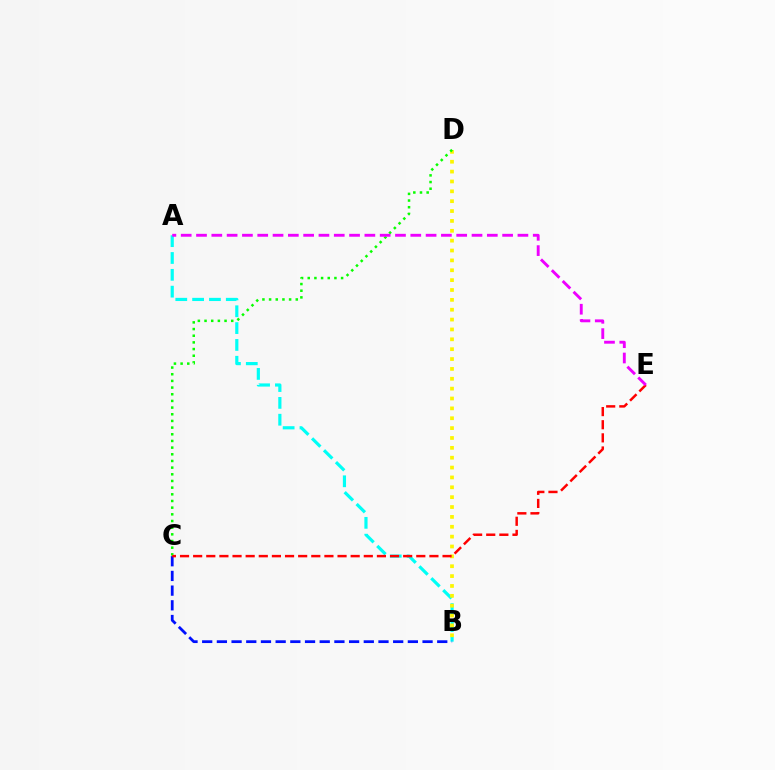{('A', 'B'): [{'color': '#00fff6', 'line_style': 'dashed', 'thickness': 2.29}], ('B', 'C'): [{'color': '#0010ff', 'line_style': 'dashed', 'thickness': 2.0}], ('B', 'D'): [{'color': '#fcf500', 'line_style': 'dotted', 'thickness': 2.68}], ('C', 'D'): [{'color': '#08ff00', 'line_style': 'dotted', 'thickness': 1.81}], ('C', 'E'): [{'color': '#ff0000', 'line_style': 'dashed', 'thickness': 1.78}], ('A', 'E'): [{'color': '#ee00ff', 'line_style': 'dashed', 'thickness': 2.08}]}